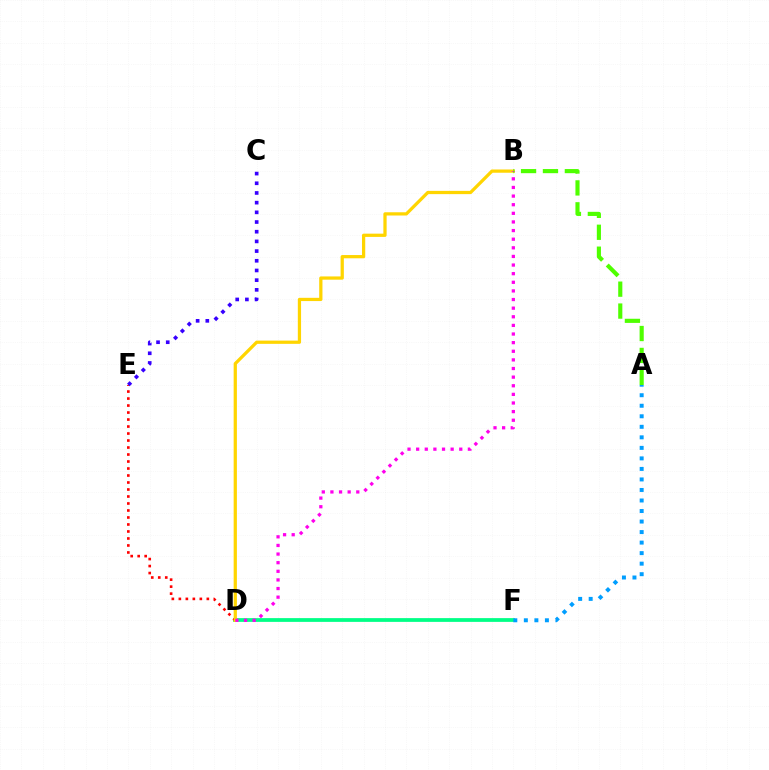{('D', 'F'): [{'color': '#00ff86', 'line_style': 'solid', 'thickness': 2.71}], ('A', 'F'): [{'color': '#009eff', 'line_style': 'dotted', 'thickness': 2.86}], ('D', 'E'): [{'color': '#ff0000', 'line_style': 'dotted', 'thickness': 1.9}], ('B', 'D'): [{'color': '#ffd500', 'line_style': 'solid', 'thickness': 2.34}, {'color': '#ff00ed', 'line_style': 'dotted', 'thickness': 2.34}], ('C', 'E'): [{'color': '#3700ff', 'line_style': 'dotted', 'thickness': 2.63}], ('A', 'B'): [{'color': '#4fff00', 'line_style': 'dashed', 'thickness': 2.98}]}